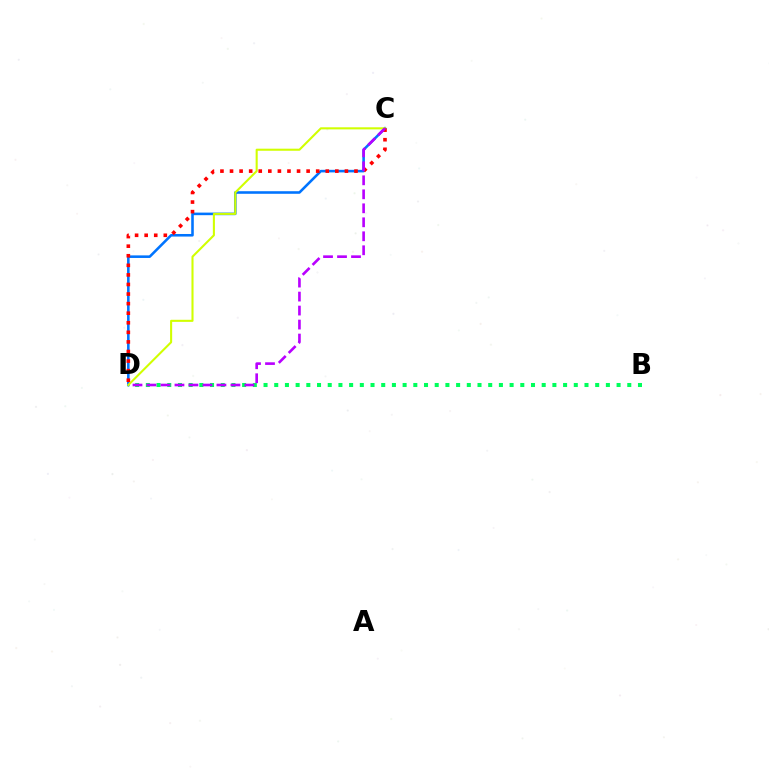{('B', 'D'): [{'color': '#00ff5c', 'line_style': 'dotted', 'thickness': 2.91}], ('C', 'D'): [{'color': '#0074ff', 'line_style': 'solid', 'thickness': 1.86}, {'color': '#d1ff00', 'line_style': 'solid', 'thickness': 1.5}, {'color': '#ff0000', 'line_style': 'dotted', 'thickness': 2.6}, {'color': '#b900ff', 'line_style': 'dashed', 'thickness': 1.9}]}